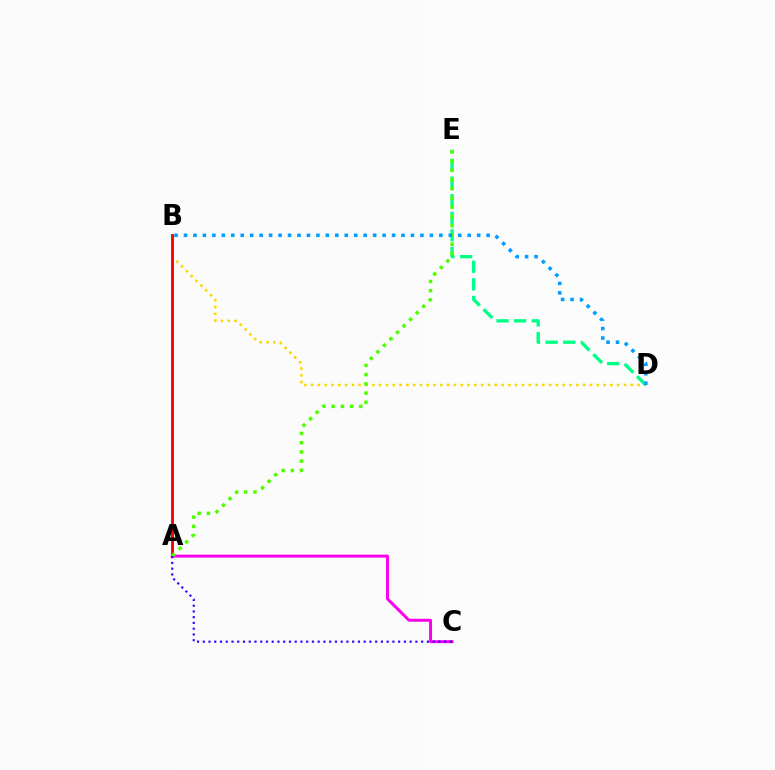{('B', 'D'): [{'color': '#ffd500', 'line_style': 'dotted', 'thickness': 1.85}, {'color': '#009eff', 'line_style': 'dotted', 'thickness': 2.57}], ('D', 'E'): [{'color': '#00ff86', 'line_style': 'dashed', 'thickness': 2.39}], ('A', 'B'): [{'color': '#ff0000', 'line_style': 'solid', 'thickness': 2.08}], ('A', 'C'): [{'color': '#ff00ed', 'line_style': 'solid', 'thickness': 2.12}, {'color': '#3700ff', 'line_style': 'dotted', 'thickness': 1.56}], ('A', 'E'): [{'color': '#4fff00', 'line_style': 'dotted', 'thickness': 2.51}]}